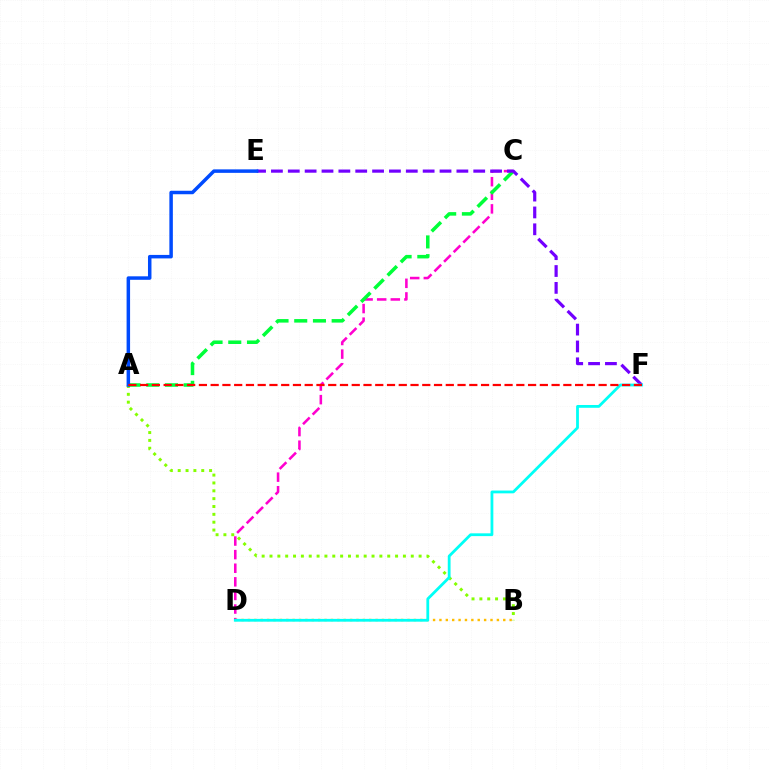{('A', 'B'): [{'color': '#84ff00', 'line_style': 'dotted', 'thickness': 2.13}], ('C', 'D'): [{'color': '#ff00cf', 'line_style': 'dashed', 'thickness': 1.85}], ('A', 'C'): [{'color': '#00ff39', 'line_style': 'dashed', 'thickness': 2.54}], ('B', 'D'): [{'color': '#ffbd00', 'line_style': 'dotted', 'thickness': 1.73}], ('E', 'F'): [{'color': '#7200ff', 'line_style': 'dashed', 'thickness': 2.29}], ('A', 'E'): [{'color': '#004bff', 'line_style': 'solid', 'thickness': 2.51}], ('D', 'F'): [{'color': '#00fff6', 'line_style': 'solid', 'thickness': 2.01}], ('A', 'F'): [{'color': '#ff0000', 'line_style': 'dashed', 'thickness': 1.6}]}